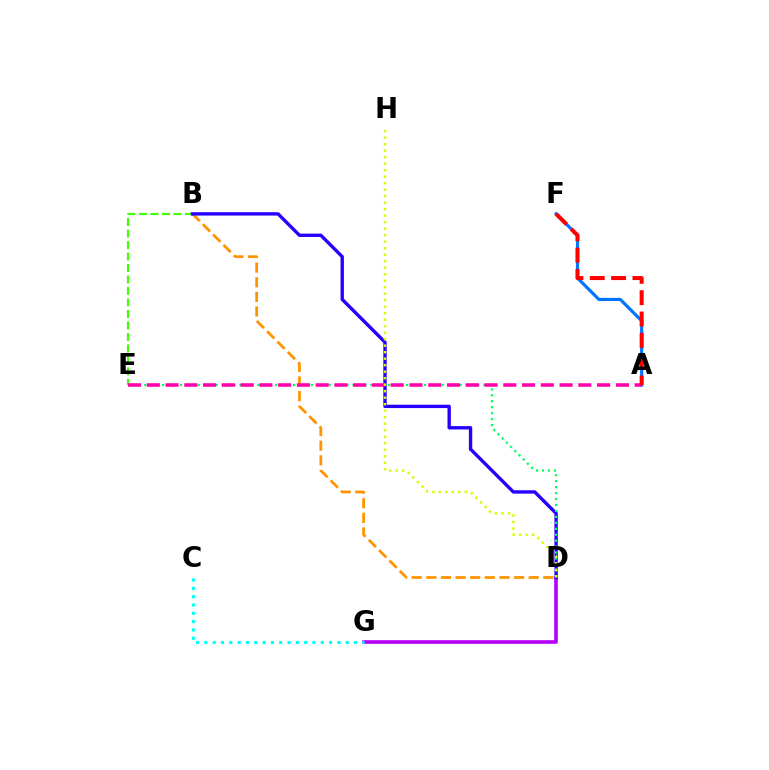{('A', 'F'): [{'color': '#0074ff', 'line_style': 'solid', 'thickness': 2.27}, {'color': '#ff0000', 'line_style': 'dashed', 'thickness': 2.9}], ('D', 'G'): [{'color': '#b900ff', 'line_style': 'solid', 'thickness': 2.63}], ('B', 'E'): [{'color': '#3dff00', 'line_style': 'dashed', 'thickness': 1.56}], ('B', 'D'): [{'color': '#ff9400', 'line_style': 'dashed', 'thickness': 1.99}, {'color': '#2500ff', 'line_style': 'solid', 'thickness': 2.42}], ('D', 'E'): [{'color': '#00ff5c', 'line_style': 'dotted', 'thickness': 1.62}], ('A', 'E'): [{'color': '#ff00ac', 'line_style': 'dashed', 'thickness': 2.55}], ('D', 'H'): [{'color': '#d1ff00', 'line_style': 'dotted', 'thickness': 1.77}], ('C', 'G'): [{'color': '#00fff6', 'line_style': 'dotted', 'thickness': 2.26}]}